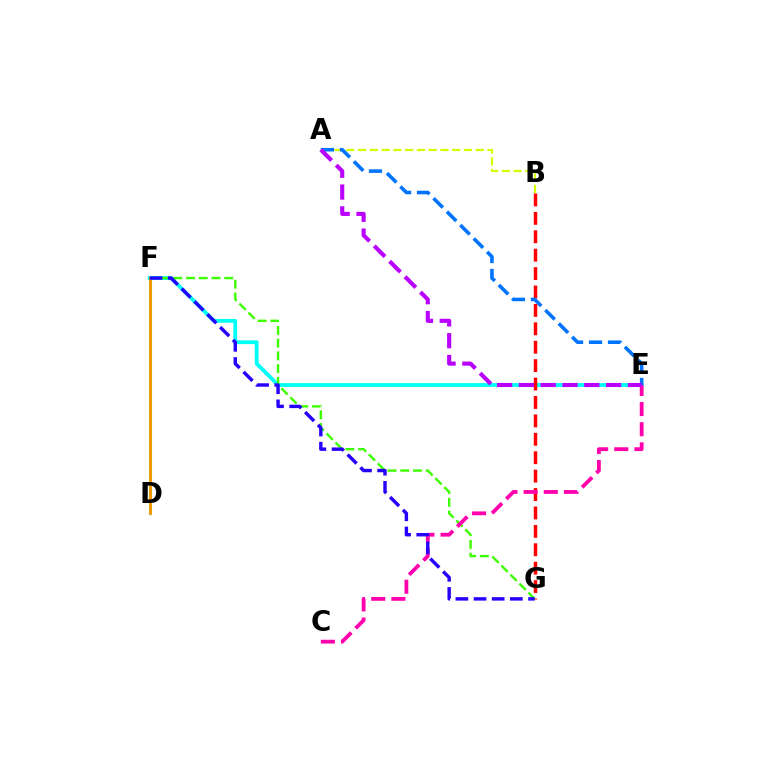{('E', 'F'): [{'color': '#00fff6', 'line_style': 'solid', 'thickness': 2.74}], ('D', 'F'): [{'color': '#00ff5c', 'line_style': 'solid', 'thickness': 2.22}, {'color': '#ff9400', 'line_style': 'solid', 'thickness': 2.01}], ('A', 'B'): [{'color': '#d1ff00', 'line_style': 'dashed', 'thickness': 1.6}], ('B', 'G'): [{'color': '#ff0000', 'line_style': 'dashed', 'thickness': 2.5}], ('A', 'E'): [{'color': '#0074ff', 'line_style': 'dashed', 'thickness': 2.58}, {'color': '#b900ff', 'line_style': 'dashed', 'thickness': 2.96}], ('F', 'G'): [{'color': '#3dff00', 'line_style': 'dashed', 'thickness': 1.73}, {'color': '#2500ff', 'line_style': 'dashed', 'thickness': 2.47}], ('C', 'E'): [{'color': '#ff00ac', 'line_style': 'dashed', 'thickness': 2.74}]}